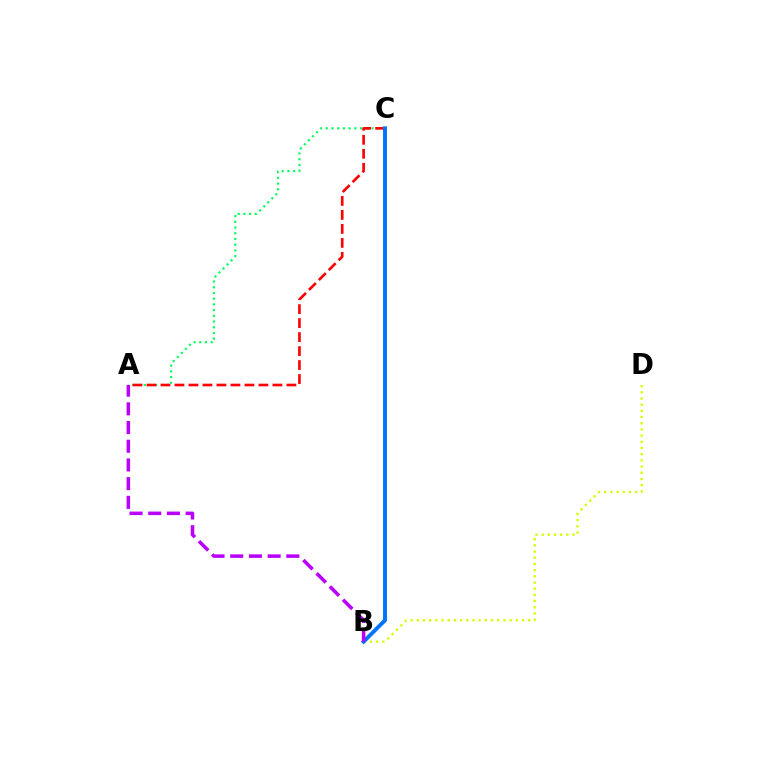{('A', 'C'): [{'color': '#00ff5c', 'line_style': 'dotted', 'thickness': 1.55}, {'color': '#ff0000', 'line_style': 'dashed', 'thickness': 1.9}], ('B', 'D'): [{'color': '#d1ff00', 'line_style': 'dotted', 'thickness': 1.68}], ('B', 'C'): [{'color': '#0074ff', 'line_style': 'solid', 'thickness': 2.81}], ('A', 'B'): [{'color': '#b900ff', 'line_style': 'dashed', 'thickness': 2.54}]}